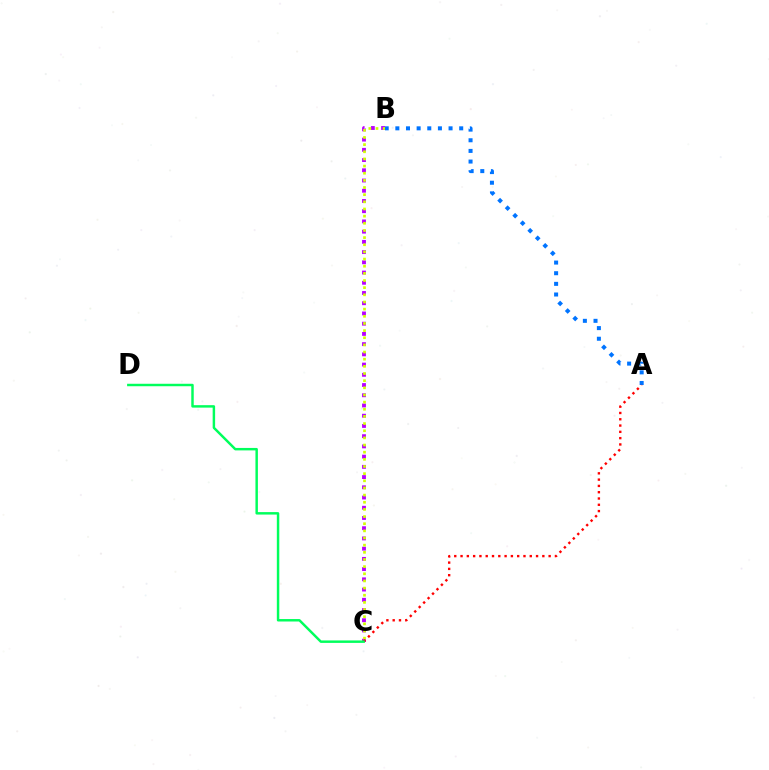{('B', 'C'): [{'color': '#b900ff', 'line_style': 'dotted', 'thickness': 2.78}, {'color': '#d1ff00', 'line_style': 'dotted', 'thickness': 1.94}], ('A', 'B'): [{'color': '#0074ff', 'line_style': 'dotted', 'thickness': 2.89}], ('A', 'C'): [{'color': '#ff0000', 'line_style': 'dotted', 'thickness': 1.71}], ('C', 'D'): [{'color': '#00ff5c', 'line_style': 'solid', 'thickness': 1.77}]}